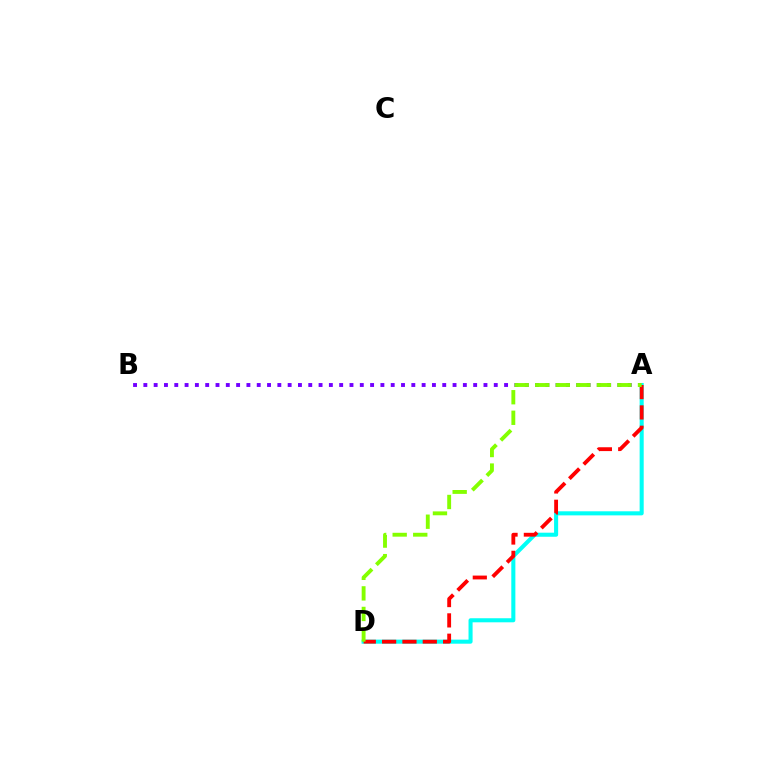{('A', 'B'): [{'color': '#7200ff', 'line_style': 'dotted', 'thickness': 2.8}], ('A', 'D'): [{'color': '#00fff6', 'line_style': 'solid', 'thickness': 2.93}, {'color': '#ff0000', 'line_style': 'dashed', 'thickness': 2.76}, {'color': '#84ff00', 'line_style': 'dashed', 'thickness': 2.79}]}